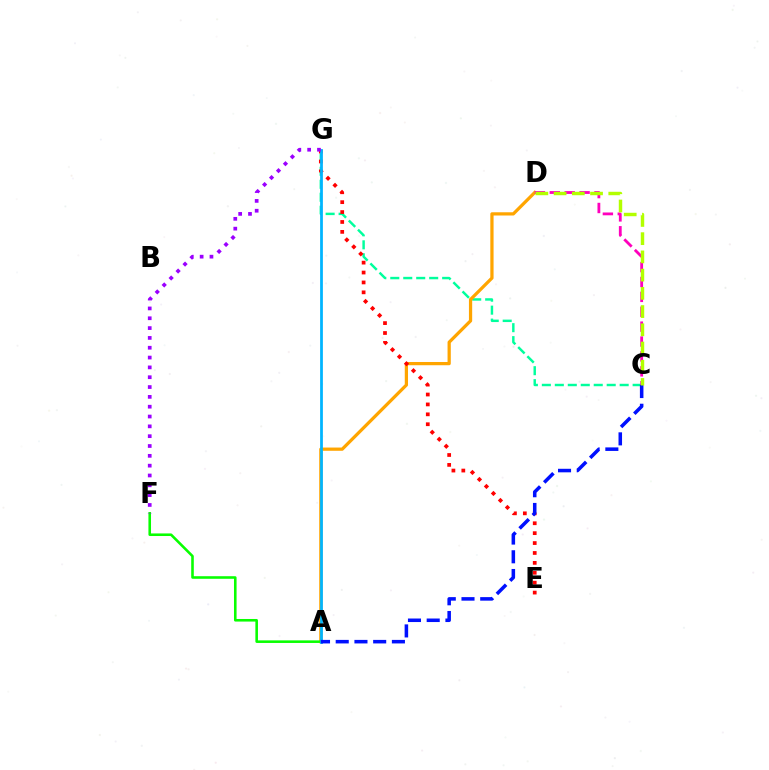{('C', 'G'): [{'color': '#00ff9d', 'line_style': 'dashed', 'thickness': 1.76}], ('A', 'D'): [{'color': '#ffa500', 'line_style': 'solid', 'thickness': 2.33}], ('E', 'G'): [{'color': '#ff0000', 'line_style': 'dotted', 'thickness': 2.69}], ('C', 'D'): [{'color': '#ff00bd', 'line_style': 'dashed', 'thickness': 2.02}, {'color': '#b3ff00', 'line_style': 'dashed', 'thickness': 2.48}], ('A', 'F'): [{'color': '#08ff00', 'line_style': 'solid', 'thickness': 1.86}], ('A', 'G'): [{'color': '#00b5ff', 'line_style': 'solid', 'thickness': 1.99}], ('A', 'C'): [{'color': '#0010ff', 'line_style': 'dashed', 'thickness': 2.54}], ('F', 'G'): [{'color': '#9b00ff', 'line_style': 'dotted', 'thickness': 2.67}]}